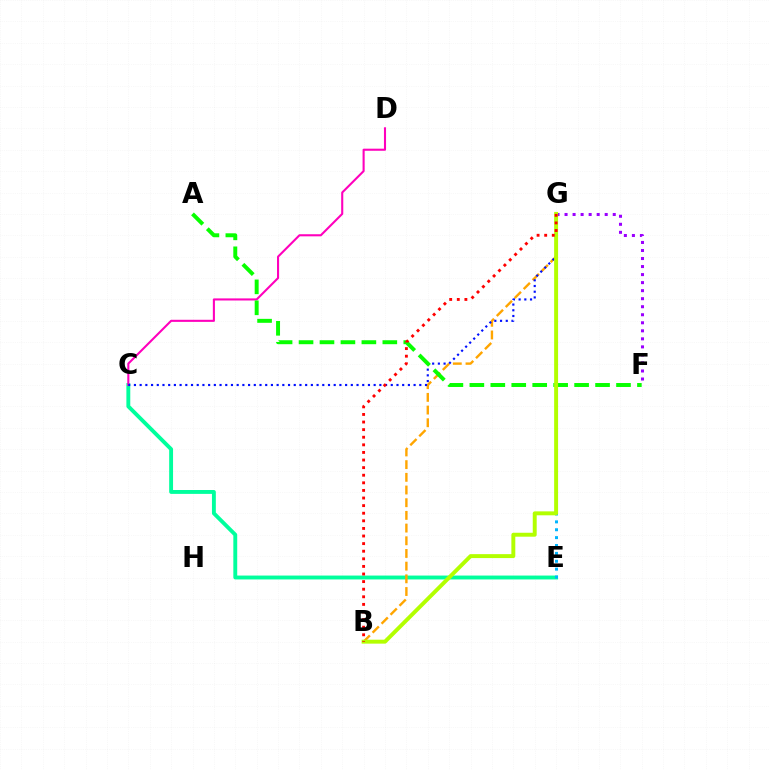{('C', 'E'): [{'color': '#00ff9d', 'line_style': 'solid', 'thickness': 2.79}], ('E', 'G'): [{'color': '#00b5ff', 'line_style': 'dotted', 'thickness': 2.14}], ('C', 'D'): [{'color': '#ff00bd', 'line_style': 'solid', 'thickness': 1.51}], ('F', 'G'): [{'color': '#9b00ff', 'line_style': 'dotted', 'thickness': 2.18}], ('B', 'G'): [{'color': '#ffa500', 'line_style': 'dashed', 'thickness': 1.72}, {'color': '#b3ff00', 'line_style': 'solid', 'thickness': 2.84}, {'color': '#ff0000', 'line_style': 'dotted', 'thickness': 2.06}], ('C', 'G'): [{'color': '#0010ff', 'line_style': 'dotted', 'thickness': 1.55}], ('A', 'F'): [{'color': '#08ff00', 'line_style': 'dashed', 'thickness': 2.85}]}